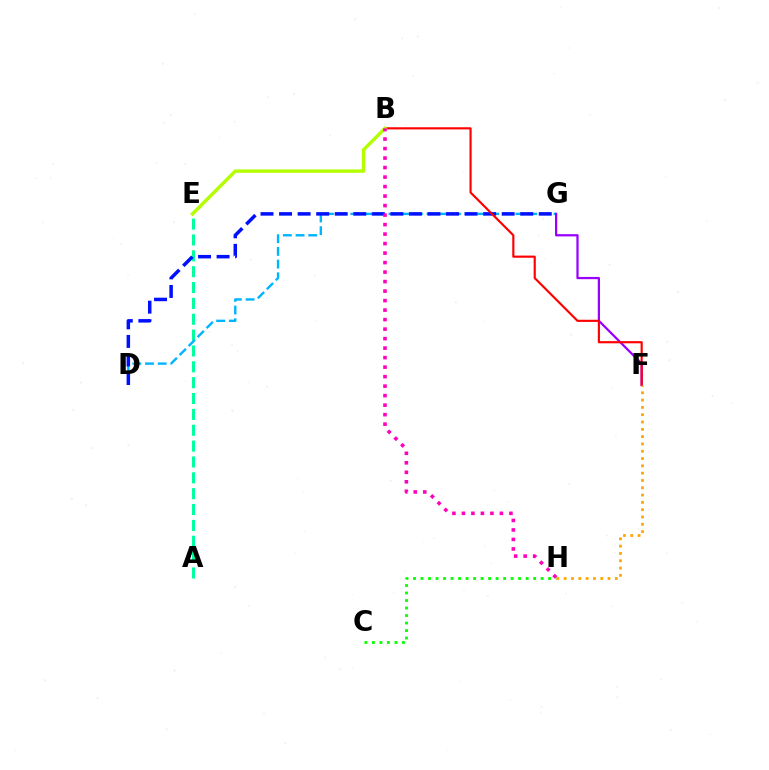{('A', 'E'): [{'color': '#00ff9d', 'line_style': 'dashed', 'thickness': 2.15}], ('D', 'G'): [{'color': '#00b5ff', 'line_style': 'dashed', 'thickness': 1.73}, {'color': '#0010ff', 'line_style': 'dashed', 'thickness': 2.52}], ('C', 'H'): [{'color': '#08ff00', 'line_style': 'dotted', 'thickness': 2.04}], ('F', 'G'): [{'color': '#9b00ff', 'line_style': 'solid', 'thickness': 1.62}], ('B', 'F'): [{'color': '#ff0000', 'line_style': 'solid', 'thickness': 1.55}], ('F', 'H'): [{'color': '#ffa500', 'line_style': 'dotted', 'thickness': 1.99}], ('B', 'E'): [{'color': '#b3ff00', 'line_style': 'solid', 'thickness': 2.45}], ('B', 'H'): [{'color': '#ff00bd', 'line_style': 'dotted', 'thickness': 2.58}]}